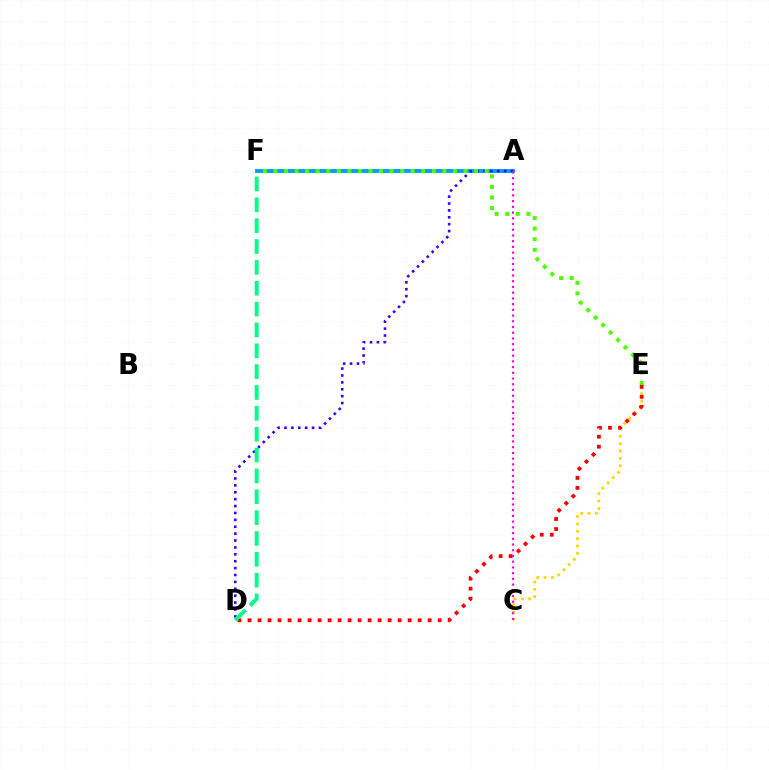{('A', 'F'): [{'color': '#009eff', 'line_style': 'solid', 'thickness': 2.8}], ('A', 'D'): [{'color': '#3700ff', 'line_style': 'dotted', 'thickness': 1.87}], ('C', 'E'): [{'color': '#ffd500', 'line_style': 'dotted', 'thickness': 2.0}], ('D', 'E'): [{'color': '#ff0000', 'line_style': 'dotted', 'thickness': 2.72}], ('D', 'F'): [{'color': '#00ff86', 'line_style': 'dashed', 'thickness': 2.83}], ('A', 'C'): [{'color': '#ff00ed', 'line_style': 'dotted', 'thickness': 1.56}], ('E', 'F'): [{'color': '#4fff00', 'line_style': 'dotted', 'thickness': 2.87}]}